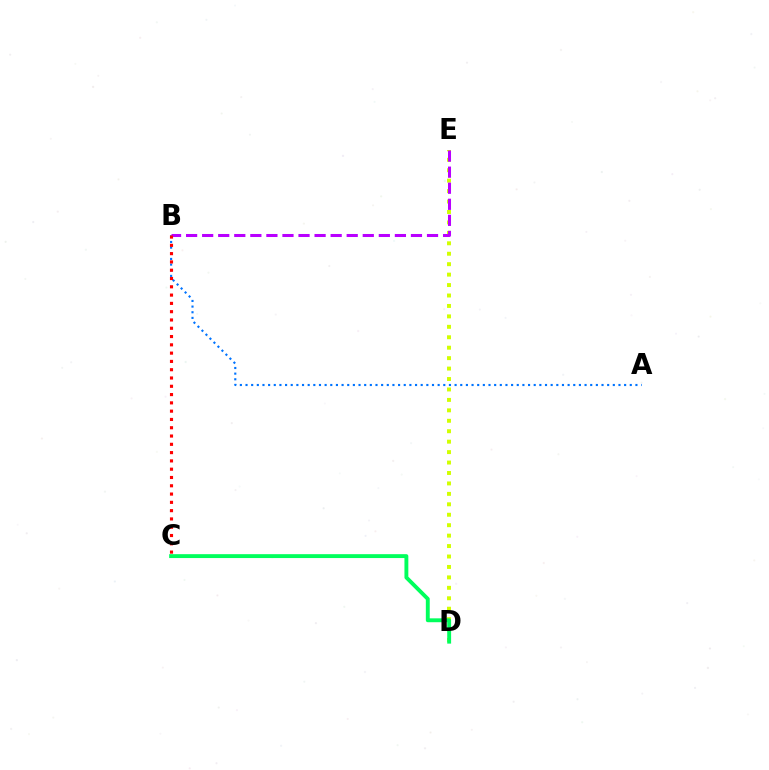{('D', 'E'): [{'color': '#d1ff00', 'line_style': 'dotted', 'thickness': 2.84}], ('A', 'B'): [{'color': '#0074ff', 'line_style': 'dotted', 'thickness': 1.54}], ('B', 'E'): [{'color': '#b900ff', 'line_style': 'dashed', 'thickness': 2.18}], ('B', 'C'): [{'color': '#ff0000', 'line_style': 'dotted', 'thickness': 2.25}], ('C', 'D'): [{'color': '#00ff5c', 'line_style': 'solid', 'thickness': 2.8}]}